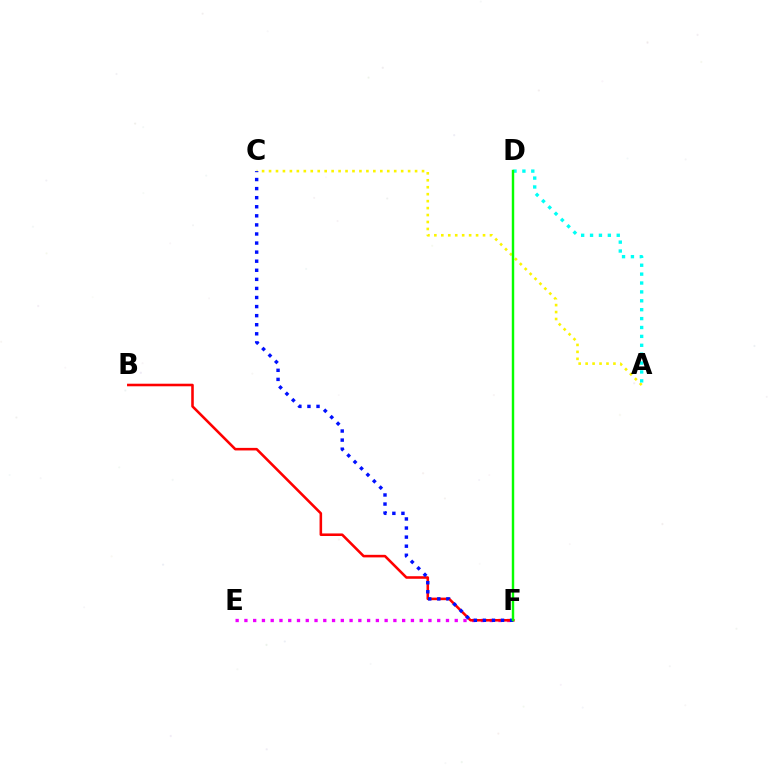{('E', 'F'): [{'color': '#ee00ff', 'line_style': 'dotted', 'thickness': 2.38}], ('B', 'F'): [{'color': '#ff0000', 'line_style': 'solid', 'thickness': 1.85}], ('A', 'C'): [{'color': '#fcf500', 'line_style': 'dotted', 'thickness': 1.89}], ('C', 'F'): [{'color': '#0010ff', 'line_style': 'dotted', 'thickness': 2.47}], ('A', 'D'): [{'color': '#00fff6', 'line_style': 'dotted', 'thickness': 2.42}], ('D', 'F'): [{'color': '#08ff00', 'line_style': 'solid', 'thickness': 1.75}]}